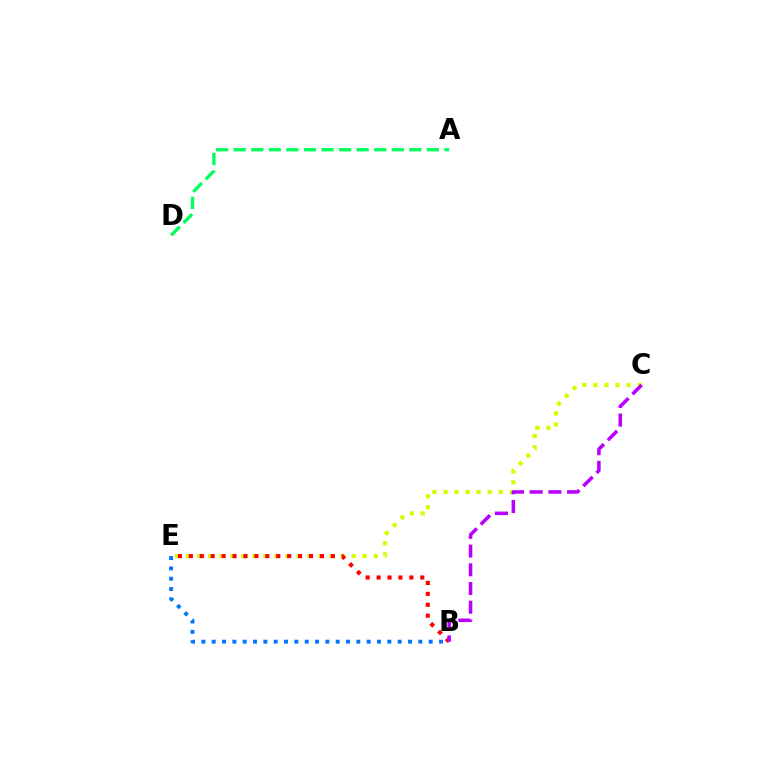{('C', 'E'): [{'color': '#d1ff00', 'line_style': 'dotted', 'thickness': 3.0}], ('B', 'E'): [{'color': '#ff0000', 'line_style': 'dotted', 'thickness': 2.97}, {'color': '#0074ff', 'line_style': 'dotted', 'thickness': 2.81}], ('B', 'C'): [{'color': '#b900ff', 'line_style': 'dashed', 'thickness': 2.54}], ('A', 'D'): [{'color': '#00ff5c', 'line_style': 'dashed', 'thickness': 2.39}]}